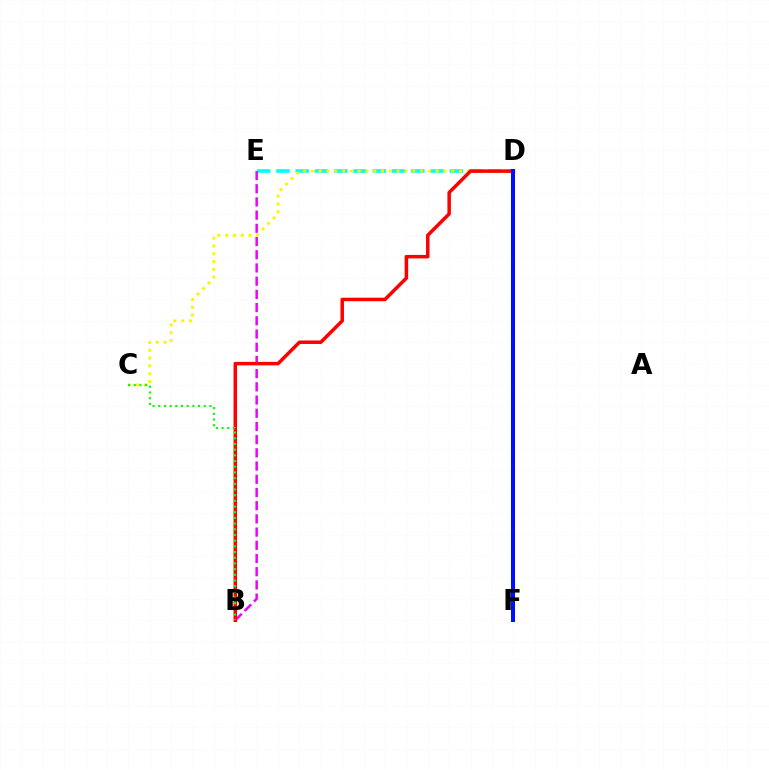{('D', 'E'): [{'color': '#00fff6', 'line_style': 'dashed', 'thickness': 2.62}], ('B', 'E'): [{'color': '#ee00ff', 'line_style': 'dashed', 'thickness': 1.79}], ('C', 'D'): [{'color': '#fcf500', 'line_style': 'dotted', 'thickness': 2.12}], ('B', 'D'): [{'color': '#ff0000', 'line_style': 'solid', 'thickness': 2.52}], ('B', 'C'): [{'color': '#08ff00', 'line_style': 'dotted', 'thickness': 1.55}], ('D', 'F'): [{'color': '#0010ff', 'line_style': 'solid', 'thickness': 2.91}]}